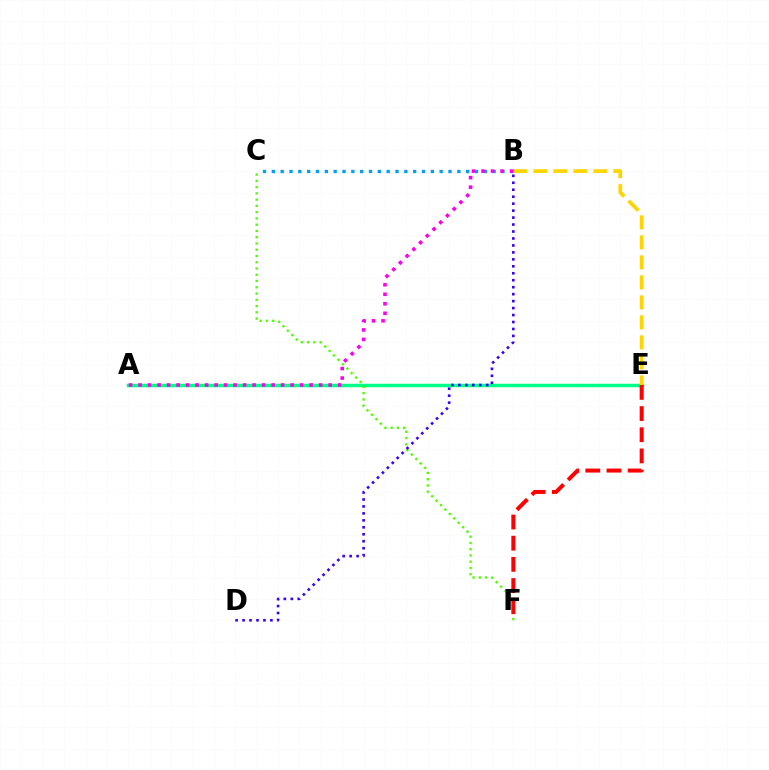{('A', 'E'): [{'color': '#00ff86', 'line_style': 'solid', 'thickness': 2.5}], ('B', 'E'): [{'color': '#ffd500', 'line_style': 'dashed', 'thickness': 2.72}], ('C', 'F'): [{'color': '#4fff00', 'line_style': 'dotted', 'thickness': 1.7}], ('B', 'D'): [{'color': '#3700ff', 'line_style': 'dotted', 'thickness': 1.89}], ('E', 'F'): [{'color': '#ff0000', 'line_style': 'dashed', 'thickness': 2.88}], ('B', 'C'): [{'color': '#009eff', 'line_style': 'dotted', 'thickness': 2.4}], ('A', 'B'): [{'color': '#ff00ed', 'line_style': 'dotted', 'thickness': 2.58}]}